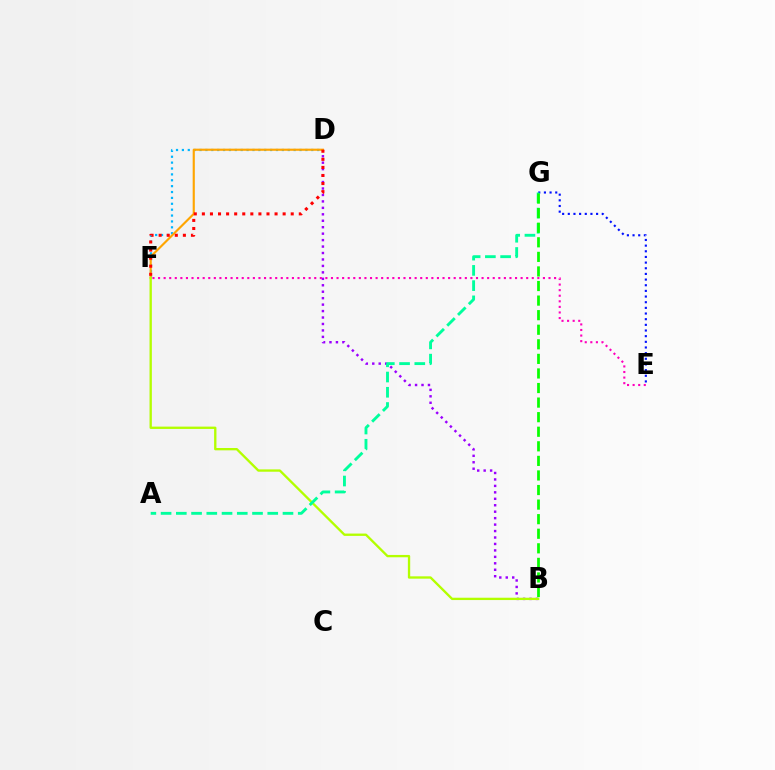{('D', 'F'): [{'color': '#00b5ff', 'line_style': 'dotted', 'thickness': 1.6}, {'color': '#ffa500', 'line_style': 'solid', 'thickness': 1.54}, {'color': '#ff0000', 'line_style': 'dotted', 'thickness': 2.19}], ('B', 'D'): [{'color': '#9b00ff', 'line_style': 'dotted', 'thickness': 1.75}], ('E', 'G'): [{'color': '#0010ff', 'line_style': 'dotted', 'thickness': 1.54}], ('E', 'F'): [{'color': '#ff00bd', 'line_style': 'dotted', 'thickness': 1.52}], ('B', 'F'): [{'color': '#b3ff00', 'line_style': 'solid', 'thickness': 1.68}], ('A', 'G'): [{'color': '#00ff9d', 'line_style': 'dashed', 'thickness': 2.07}], ('B', 'G'): [{'color': '#08ff00', 'line_style': 'dashed', 'thickness': 1.98}]}